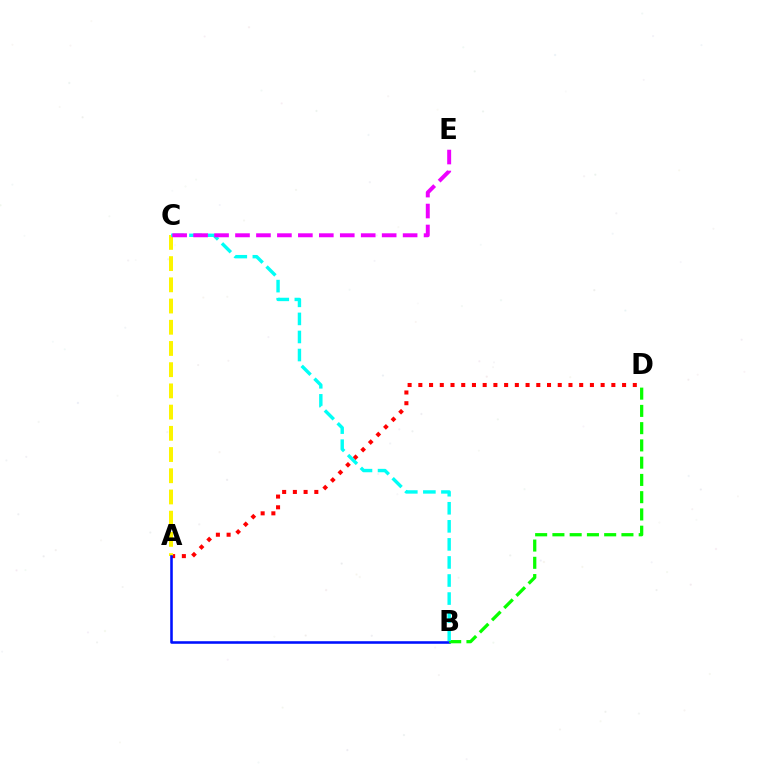{('A', 'D'): [{'color': '#ff0000', 'line_style': 'dotted', 'thickness': 2.91}], ('A', 'C'): [{'color': '#fcf500', 'line_style': 'dashed', 'thickness': 2.88}], ('A', 'B'): [{'color': '#0010ff', 'line_style': 'solid', 'thickness': 1.85}], ('B', 'D'): [{'color': '#08ff00', 'line_style': 'dashed', 'thickness': 2.34}], ('B', 'C'): [{'color': '#00fff6', 'line_style': 'dashed', 'thickness': 2.45}], ('C', 'E'): [{'color': '#ee00ff', 'line_style': 'dashed', 'thickness': 2.85}]}